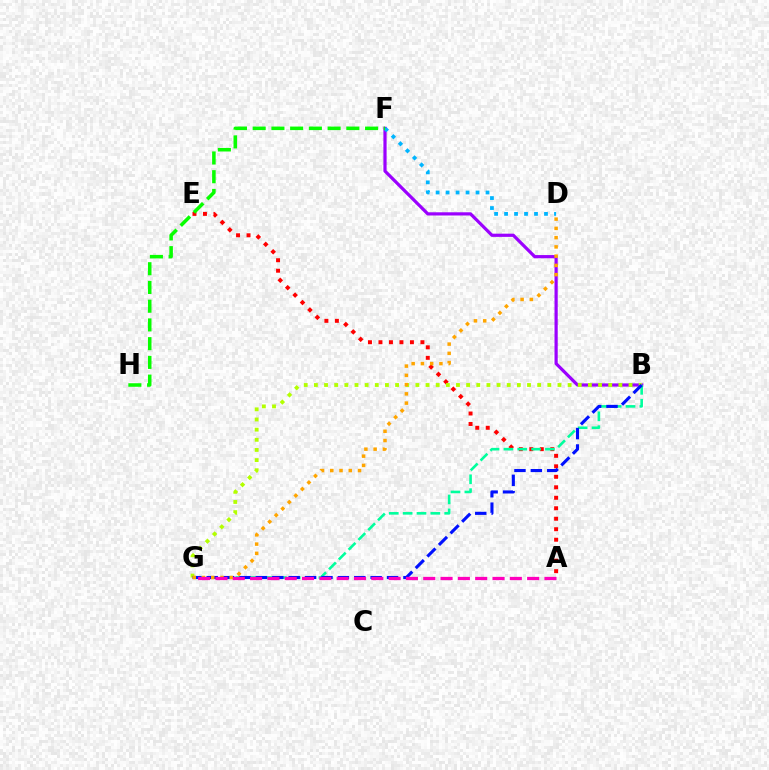{('A', 'E'): [{'color': '#ff0000', 'line_style': 'dotted', 'thickness': 2.85}], ('B', 'F'): [{'color': '#9b00ff', 'line_style': 'solid', 'thickness': 2.31}], ('B', 'G'): [{'color': '#b3ff00', 'line_style': 'dotted', 'thickness': 2.76}, {'color': '#00ff9d', 'line_style': 'dashed', 'thickness': 1.88}, {'color': '#0010ff', 'line_style': 'dashed', 'thickness': 2.23}], ('D', 'G'): [{'color': '#ffa500', 'line_style': 'dotted', 'thickness': 2.51}], ('D', 'F'): [{'color': '#00b5ff', 'line_style': 'dotted', 'thickness': 2.71}], ('F', 'H'): [{'color': '#08ff00', 'line_style': 'dashed', 'thickness': 2.54}], ('A', 'G'): [{'color': '#ff00bd', 'line_style': 'dashed', 'thickness': 2.35}]}